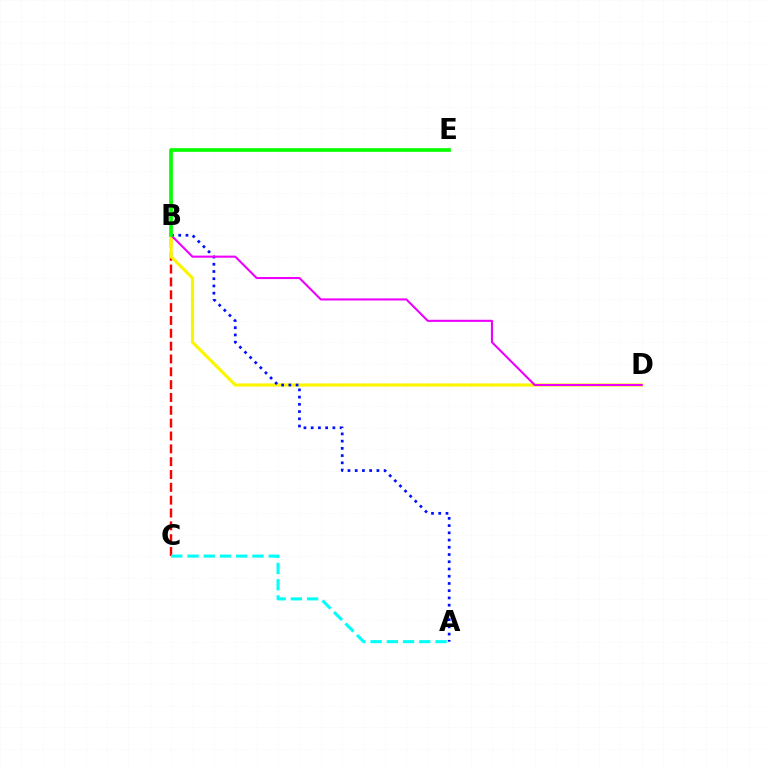{('B', 'C'): [{'color': '#ff0000', 'line_style': 'dashed', 'thickness': 1.74}], ('B', 'D'): [{'color': '#fcf500', 'line_style': 'solid', 'thickness': 2.27}, {'color': '#ee00ff', 'line_style': 'solid', 'thickness': 1.51}], ('A', 'B'): [{'color': '#0010ff', 'line_style': 'dotted', 'thickness': 1.97}], ('A', 'C'): [{'color': '#00fff6', 'line_style': 'dashed', 'thickness': 2.21}], ('B', 'E'): [{'color': '#08ff00', 'line_style': 'solid', 'thickness': 2.66}]}